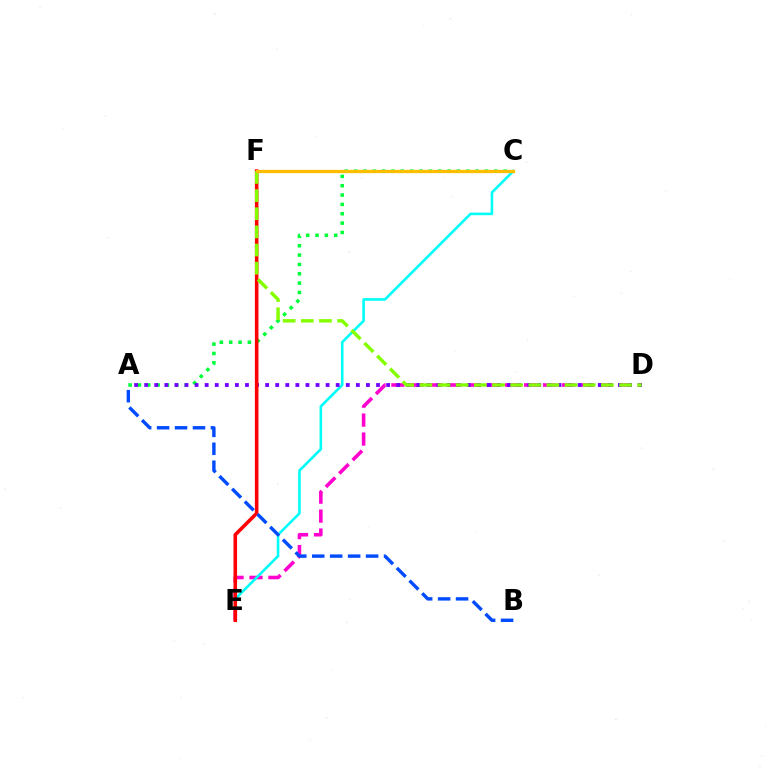{('D', 'E'): [{'color': '#ff00cf', 'line_style': 'dashed', 'thickness': 2.57}], ('C', 'E'): [{'color': '#00fff6', 'line_style': 'solid', 'thickness': 1.88}], ('A', 'C'): [{'color': '#00ff39', 'line_style': 'dotted', 'thickness': 2.54}], ('A', 'D'): [{'color': '#7200ff', 'line_style': 'dotted', 'thickness': 2.74}], ('E', 'F'): [{'color': '#ff0000', 'line_style': 'solid', 'thickness': 2.58}], ('D', 'F'): [{'color': '#84ff00', 'line_style': 'dashed', 'thickness': 2.47}], ('A', 'B'): [{'color': '#004bff', 'line_style': 'dashed', 'thickness': 2.44}], ('C', 'F'): [{'color': '#ffbd00', 'line_style': 'solid', 'thickness': 2.35}]}